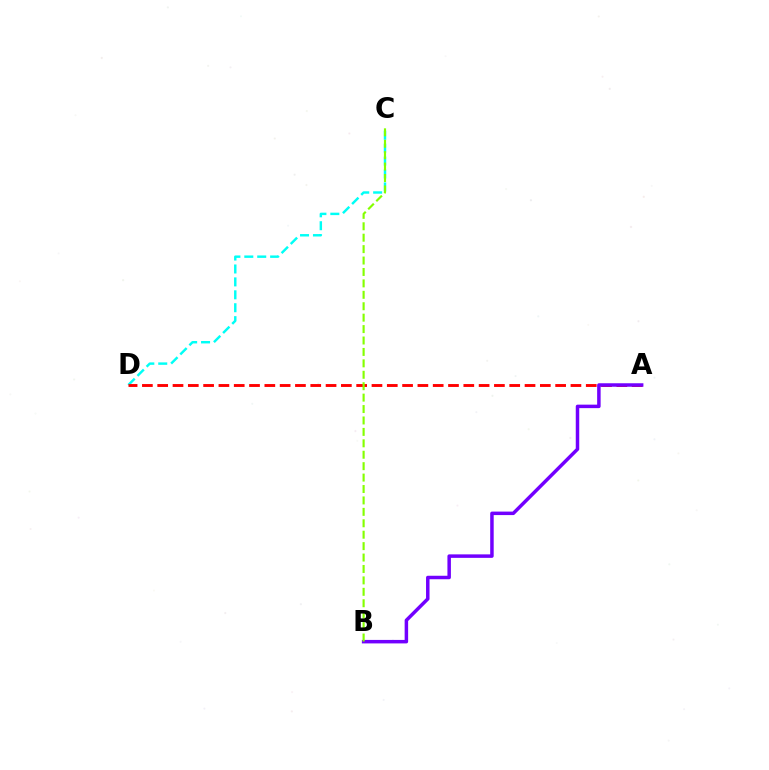{('C', 'D'): [{'color': '#00fff6', 'line_style': 'dashed', 'thickness': 1.76}], ('A', 'D'): [{'color': '#ff0000', 'line_style': 'dashed', 'thickness': 2.08}], ('A', 'B'): [{'color': '#7200ff', 'line_style': 'solid', 'thickness': 2.51}], ('B', 'C'): [{'color': '#84ff00', 'line_style': 'dashed', 'thickness': 1.55}]}